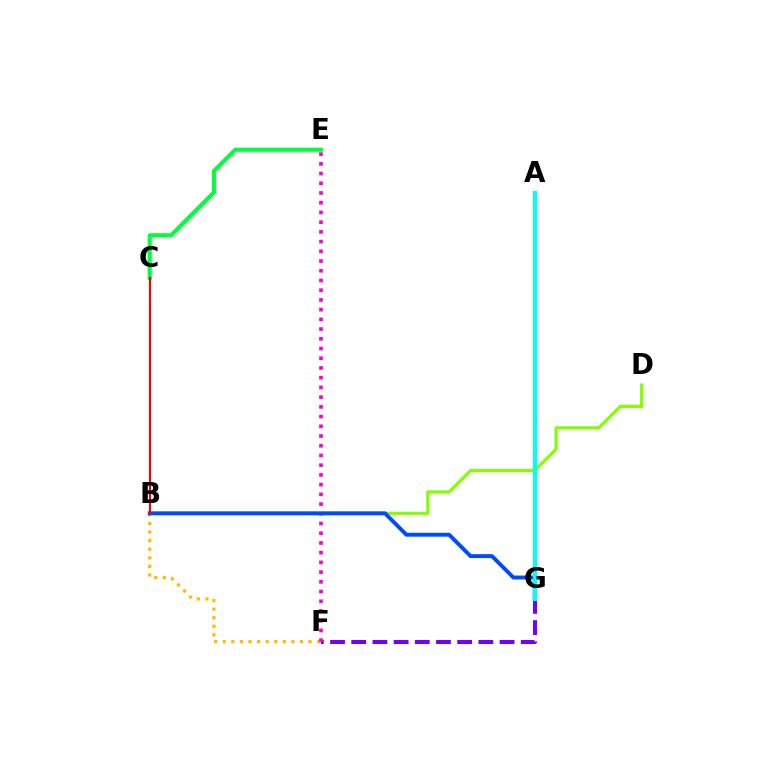{('F', 'G'): [{'color': '#7200ff', 'line_style': 'dashed', 'thickness': 2.88}], ('B', 'F'): [{'color': '#ffbd00', 'line_style': 'dotted', 'thickness': 2.33}], ('E', 'F'): [{'color': '#ff00cf', 'line_style': 'dotted', 'thickness': 2.64}], ('B', 'D'): [{'color': '#84ff00', 'line_style': 'solid', 'thickness': 2.29}], ('C', 'E'): [{'color': '#00ff39', 'line_style': 'solid', 'thickness': 2.97}], ('B', 'G'): [{'color': '#004bff', 'line_style': 'solid', 'thickness': 2.82}], ('B', 'C'): [{'color': '#ff0000', 'line_style': 'solid', 'thickness': 1.51}], ('A', 'G'): [{'color': '#00fff6', 'line_style': 'solid', 'thickness': 2.99}]}